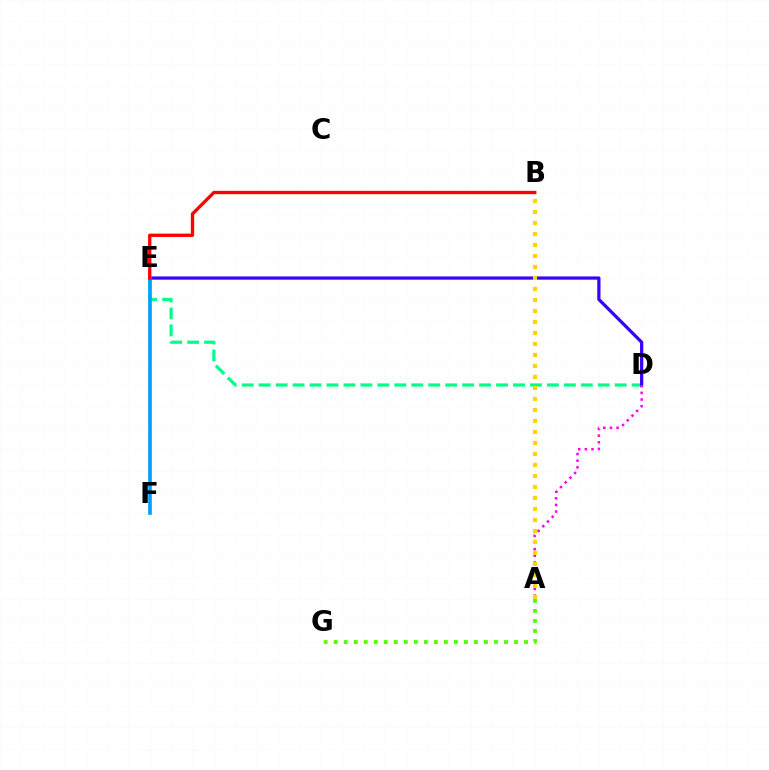{('D', 'E'): [{'color': '#00ff86', 'line_style': 'dashed', 'thickness': 2.3}, {'color': '#3700ff', 'line_style': 'solid', 'thickness': 2.32}], ('E', 'F'): [{'color': '#009eff', 'line_style': 'solid', 'thickness': 2.6}], ('A', 'D'): [{'color': '#ff00ed', 'line_style': 'dotted', 'thickness': 1.8}], ('A', 'G'): [{'color': '#4fff00', 'line_style': 'dotted', 'thickness': 2.72}], ('A', 'B'): [{'color': '#ffd500', 'line_style': 'dotted', 'thickness': 2.99}], ('B', 'E'): [{'color': '#ff0000', 'line_style': 'solid', 'thickness': 2.39}]}